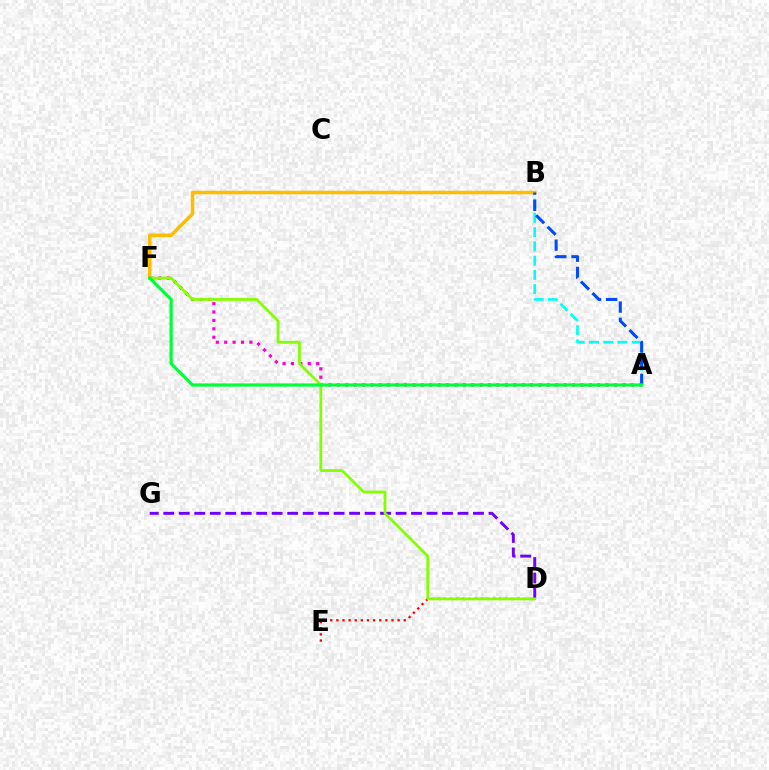{('D', 'G'): [{'color': '#7200ff', 'line_style': 'dashed', 'thickness': 2.1}], ('D', 'E'): [{'color': '#ff0000', 'line_style': 'dotted', 'thickness': 1.66}], ('A', 'B'): [{'color': '#00fff6', 'line_style': 'dashed', 'thickness': 1.94}, {'color': '#004bff', 'line_style': 'dashed', 'thickness': 2.2}], ('A', 'F'): [{'color': '#ff00cf', 'line_style': 'dotted', 'thickness': 2.28}, {'color': '#00ff39', 'line_style': 'solid', 'thickness': 2.3}], ('B', 'F'): [{'color': '#ffbd00', 'line_style': 'solid', 'thickness': 2.53}], ('D', 'F'): [{'color': '#84ff00', 'line_style': 'solid', 'thickness': 1.99}]}